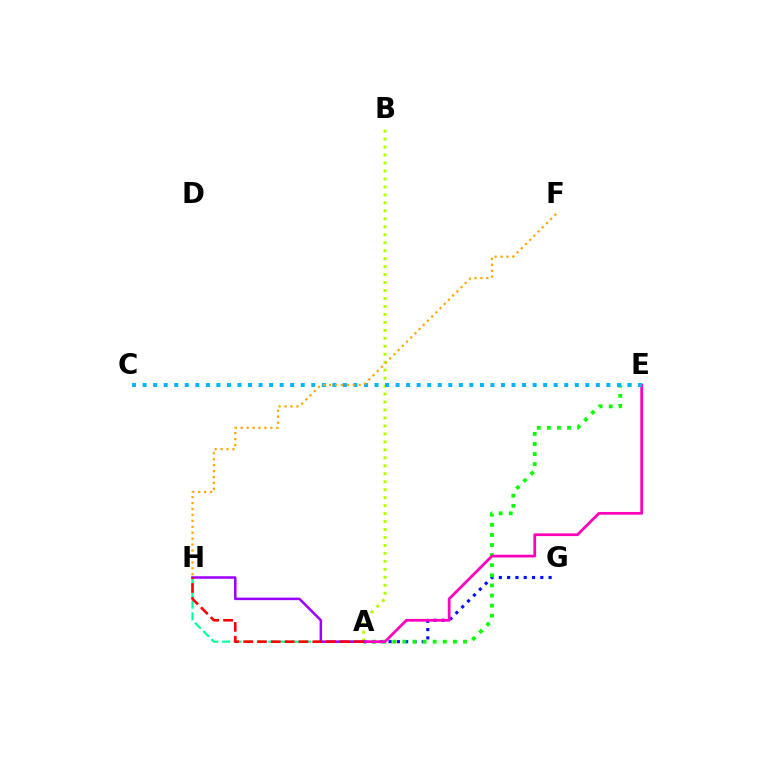{('A', 'B'): [{'color': '#b3ff00', 'line_style': 'dotted', 'thickness': 2.16}], ('A', 'H'): [{'color': '#00ff9d', 'line_style': 'dashed', 'thickness': 1.57}, {'color': '#9b00ff', 'line_style': 'solid', 'thickness': 1.8}, {'color': '#ff0000', 'line_style': 'dashed', 'thickness': 1.88}], ('A', 'G'): [{'color': '#0010ff', 'line_style': 'dotted', 'thickness': 2.25}], ('A', 'E'): [{'color': '#08ff00', 'line_style': 'dotted', 'thickness': 2.74}, {'color': '#ff00bd', 'line_style': 'solid', 'thickness': 1.97}], ('C', 'E'): [{'color': '#00b5ff', 'line_style': 'dotted', 'thickness': 2.86}], ('F', 'H'): [{'color': '#ffa500', 'line_style': 'dotted', 'thickness': 1.61}]}